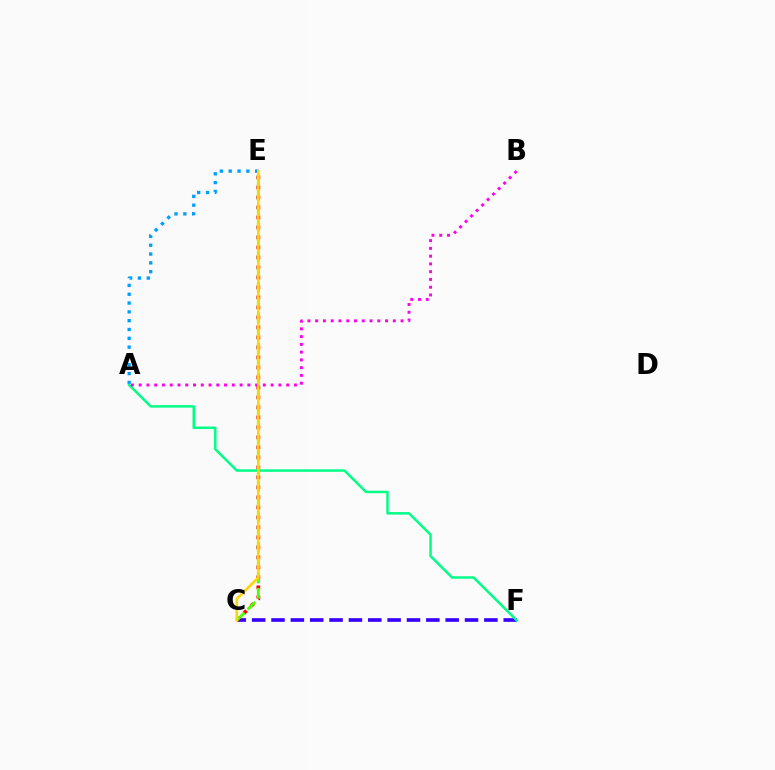{('C', 'F'): [{'color': '#3700ff', 'line_style': 'dashed', 'thickness': 2.63}], ('C', 'E'): [{'color': '#ff0000', 'line_style': 'dotted', 'thickness': 2.72}, {'color': '#4fff00', 'line_style': 'dashed', 'thickness': 2.08}, {'color': '#ffd500', 'line_style': 'solid', 'thickness': 1.86}], ('A', 'E'): [{'color': '#009eff', 'line_style': 'dotted', 'thickness': 2.4}], ('A', 'F'): [{'color': '#00ff86', 'line_style': 'solid', 'thickness': 1.79}], ('A', 'B'): [{'color': '#ff00ed', 'line_style': 'dotted', 'thickness': 2.11}]}